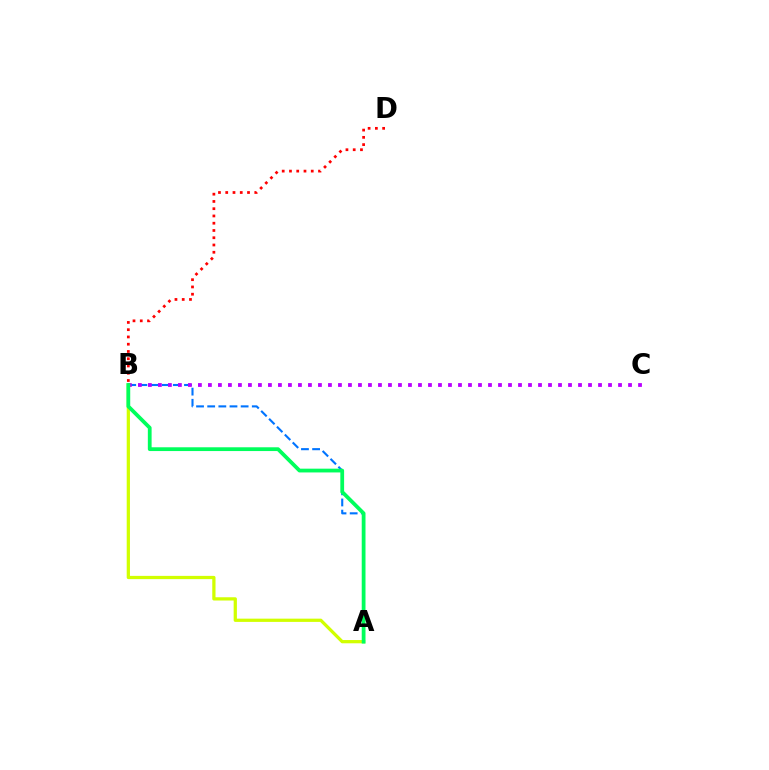{('A', 'B'): [{'color': '#d1ff00', 'line_style': 'solid', 'thickness': 2.34}, {'color': '#0074ff', 'line_style': 'dashed', 'thickness': 1.51}, {'color': '#00ff5c', 'line_style': 'solid', 'thickness': 2.72}], ('B', 'D'): [{'color': '#ff0000', 'line_style': 'dotted', 'thickness': 1.97}], ('B', 'C'): [{'color': '#b900ff', 'line_style': 'dotted', 'thickness': 2.72}]}